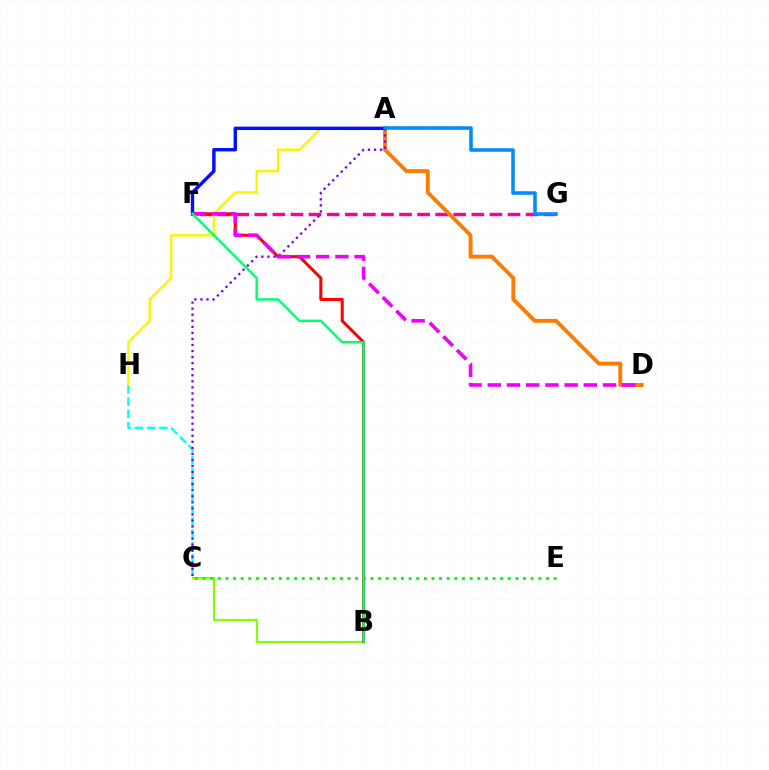{('B', 'C'): [{'color': '#84ff00', 'line_style': 'solid', 'thickness': 1.58}], ('C', 'H'): [{'color': '#00fff6', 'line_style': 'dashed', 'thickness': 1.66}], ('F', 'G'): [{'color': '#ff0094', 'line_style': 'dashed', 'thickness': 2.46}], ('A', 'D'): [{'color': '#ff7c00', 'line_style': 'solid', 'thickness': 2.81}], ('C', 'E'): [{'color': '#08ff00', 'line_style': 'dotted', 'thickness': 2.07}], ('B', 'F'): [{'color': '#ff0000', 'line_style': 'solid', 'thickness': 2.2}, {'color': '#00ff74', 'line_style': 'solid', 'thickness': 1.77}], ('A', 'H'): [{'color': '#fcf500', 'line_style': 'solid', 'thickness': 1.76}], ('A', 'C'): [{'color': '#7200ff', 'line_style': 'dotted', 'thickness': 1.64}], ('A', 'F'): [{'color': '#0010ff', 'line_style': 'solid', 'thickness': 2.45}], ('D', 'F'): [{'color': '#ee00ff', 'line_style': 'dashed', 'thickness': 2.61}], ('A', 'G'): [{'color': '#008cff', 'line_style': 'solid', 'thickness': 2.55}]}